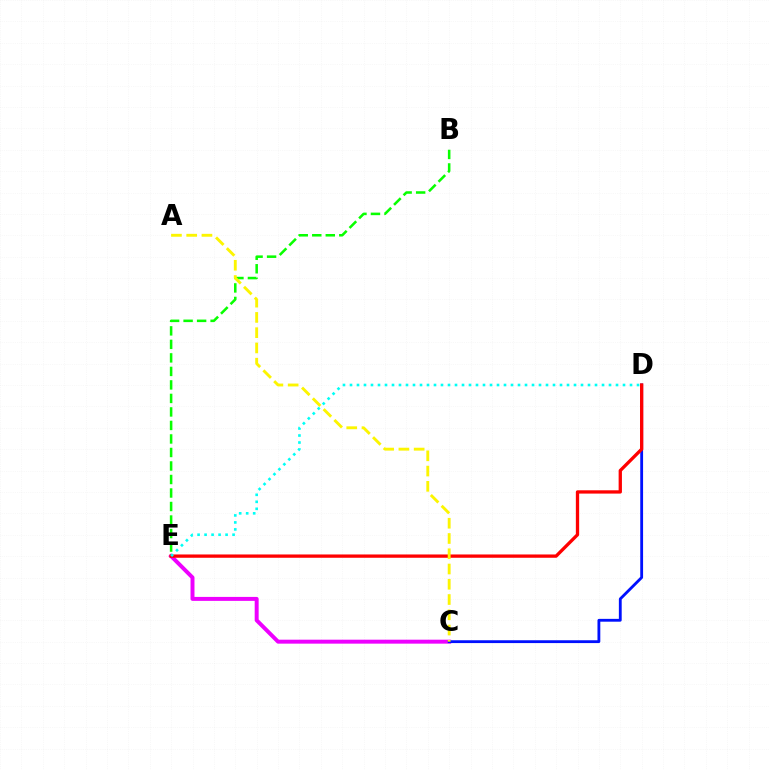{('C', 'E'): [{'color': '#ee00ff', 'line_style': 'solid', 'thickness': 2.85}], ('C', 'D'): [{'color': '#0010ff', 'line_style': 'solid', 'thickness': 2.04}], ('B', 'E'): [{'color': '#08ff00', 'line_style': 'dashed', 'thickness': 1.84}], ('D', 'E'): [{'color': '#ff0000', 'line_style': 'solid', 'thickness': 2.38}, {'color': '#00fff6', 'line_style': 'dotted', 'thickness': 1.9}], ('A', 'C'): [{'color': '#fcf500', 'line_style': 'dashed', 'thickness': 2.07}]}